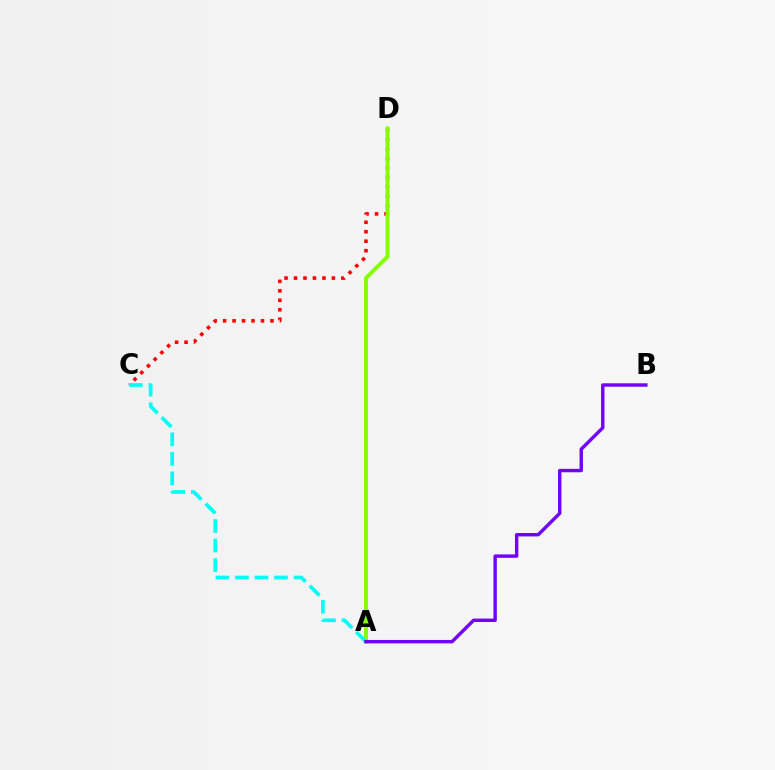{('C', 'D'): [{'color': '#ff0000', 'line_style': 'dotted', 'thickness': 2.57}], ('A', 'D'): [{'color': '#84ff00', 'line_style': 'solid', 'thickness': 2.83}], ('A', 'C'): [{'color': '#00fff6', 'line_style': 'dashed', 'thickness': 2.65}], ('A', 'B'): [{'color': '#7200ff', 'line_style': 'solid', 'thickness': 2.45}]}